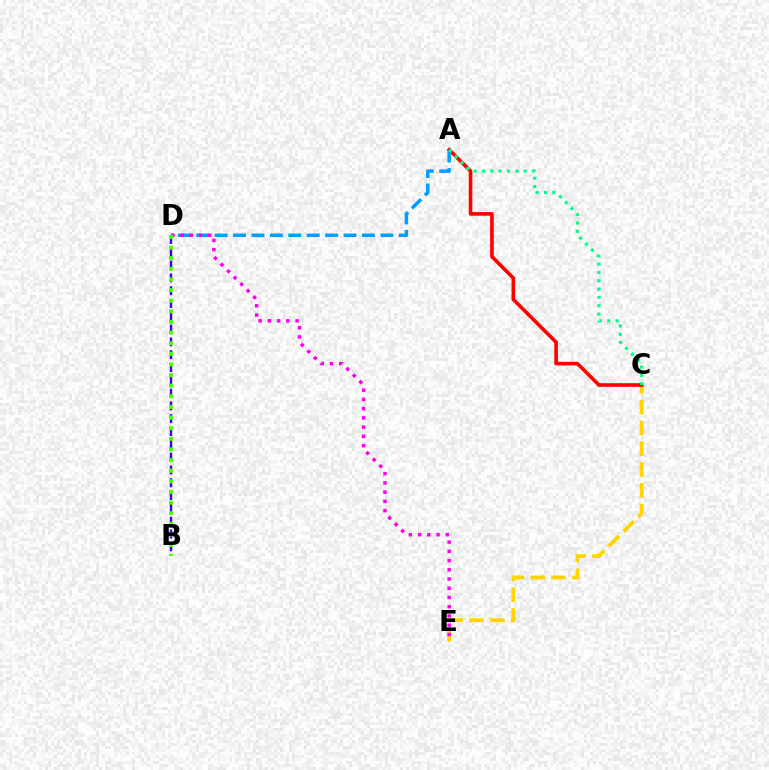{('C', 'E'): [{'color': '#ffd500', 'line_style': 'dashed', 'thickness': 2.82}], ('A', 'C'): [{'color': '#ff0000', 'line_style': 'solid', 'thickness': 2.6}, {'color': '#00ff86', 'line_style': 'dotted', 'thickness': 2.26}], ('A', 'D'): [{'color': '#009eff', 'line_style': 'dashed', 'thickness': 2.5}], ('B', 'D'): [{'color': '#3700ff', 'line_style': 'dashed', 'thickness': 1.74}, {'color': '#4fff00', 'line_style': 'dotted', 'thickness': 2.89}], ('D', 'E'): [{'color': '#ff00ed', 'line_style': 'dotted', 'thickness': 2.51}]}